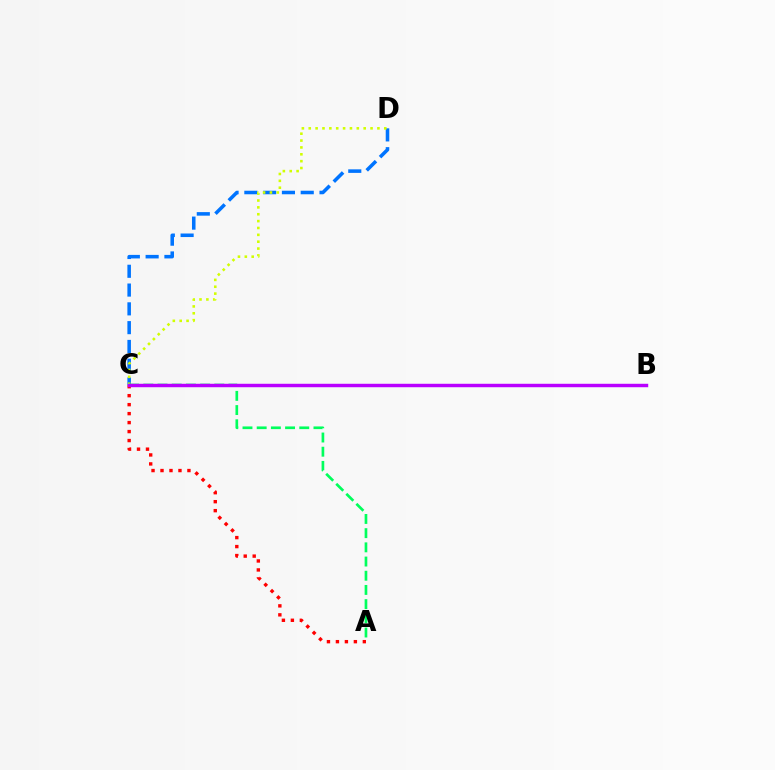{('A', 'C'): [{'color': '#ff0000', 'line_style': 'dotted', 'thickness': 2.44}, {'color': '#00ff5c', 'line_style': 'dashed', 'thickness': 1.93}], ('C', 'D'): [{'color': '#0074ff', 'line_style': 'dashed', 'thickness': 2.55}, {'color': '#d1ff00', 'line_style': 'dotted', 'thickness': 1.87}], ('B', 'C'): [{'color': '#b900ff', 'line_style': 'solid', 'thickness': 2.48}]}